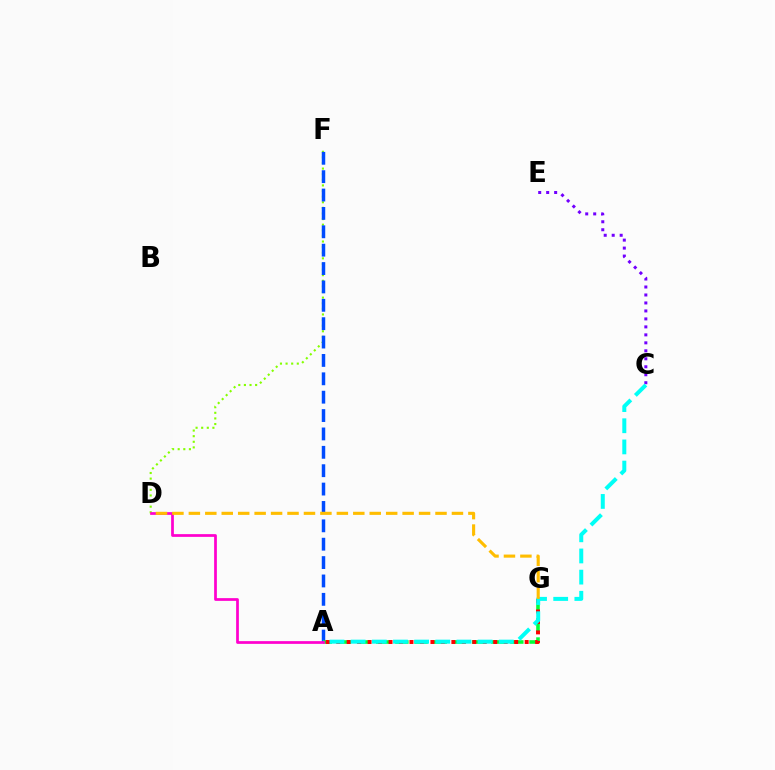{('D', 'F'): [{'color': '#84ff00', 'line_style': 'dotted', 'thickness': 1.52}], ('A', 'F'): [{'color': '#004bff', 'line_style': 'dashed', 'thickness': 2.5}], ('C', 'E'): [{'color': '#7200ff', 'line_style': 'dotted', 'thickness': 2.17}], ('A', 'G'): [{'color': '#00ff39', 'line_style': 'dashed', 'thickness': 2.6}, {'color': '#ff0000', 'line_style': 'dotted', 'thickness': 2.85}], ('A', 'C'): [{'color': '#00fff6', 'line_style': 'dashed', 'thickness': 2.87}], ('A', 'D'): [{'color': '#ff00cf', 'line_style': 'solid', 'thickness': 1.97}], ('D', 'G'): [{'color': '#ffbd00', 'line_style': 'dashed', 'thickness': 2.23}]}